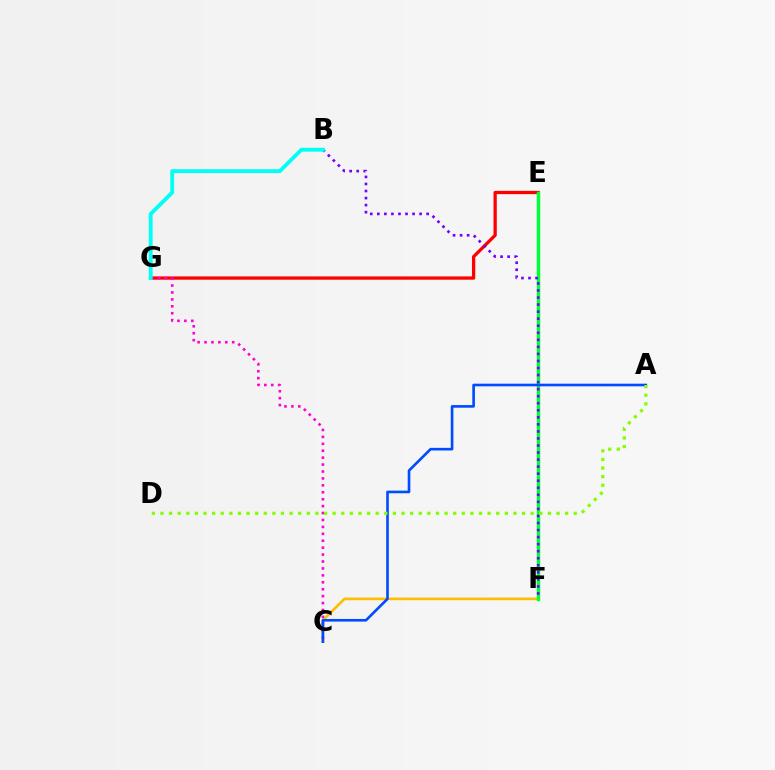{('C', 'F'): [{'color': '#ffbd00', 'line_style': 'solid', 'thickness': 1.89}], ('E', 'G'): [{'color': '#ff0000', 'line_style': 'solid', 'thickness': 2.37}], ('C', 'G'): [{'color': '#ff00cf', 'line_style': 'dotted', 'thickness': 1.88}], ('E', 'F'): [{'color': '#00ff39', 'line_style': 'solid', 'thickness': 2.49}], ('B', 'F'): [{'color': '#7200ff', 'line_style': 'dotted', 'thickness': 1.91}], ('B', 'G'): [{'color': '#00fff6', 'line_style': 'solid', 'thickness': 2.78}], ('A', 'C'): [{'color': '#004bff', 'line_style': 'solid', 'thickness': 1.9}], ('A', 'D'): [{'color': '#84ff00', 'line_style': 'dotted', 'thickness': 2.34}]}